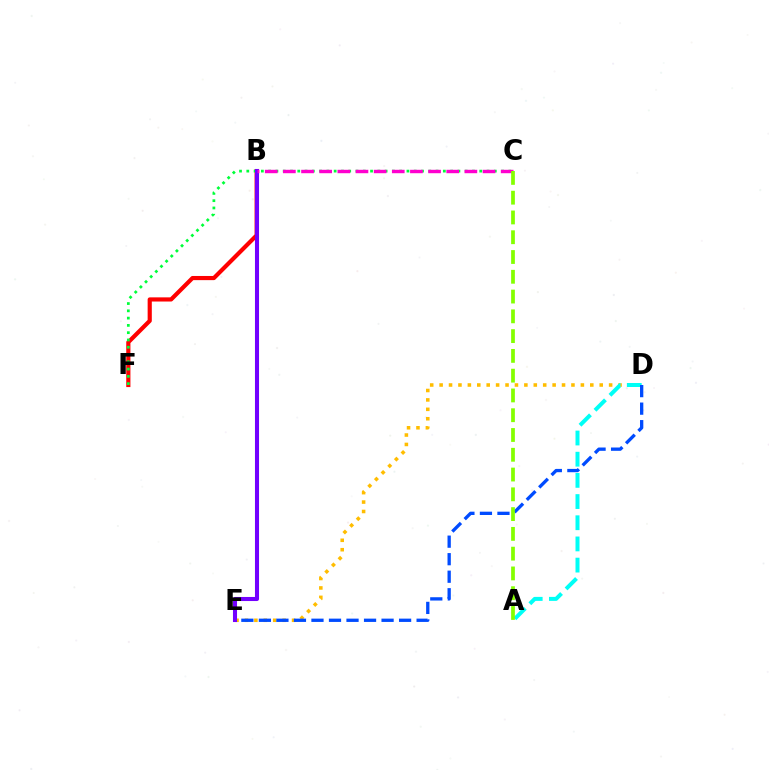{('D', 'E'): [{'color': '#ffbd00', 'line_style': 'dotted', 'thickness': 2.56}, {'color': '#004bff', 'line_style': 'dashed', 'thickness': 2.38}], ('A', 'D'): [{'color': '#00fff6', 'line_style': 'dashed', 'thickness': 2.88}], ('B', 'F'): [{'color': '#ff0000', 'line_style': 'solid', 'thickness': 3.0}], ('C', 'F'): [{'color': '#00ff39', 'line_style': 'dotted', 'thickness': 1.98}], ('B', 'E'): [{'color': '#7200ff', 'line_style': 'solid', 'thickness': 2.93}], ('B', 'C'): [{'color': '#ff00cf', 'line_style': 'dashed', 'thickness': 2.47}], ('A', 'C'): [{'color': '#84ff00', 'line_style': 'dashed', 'thickness': 2.69}]}